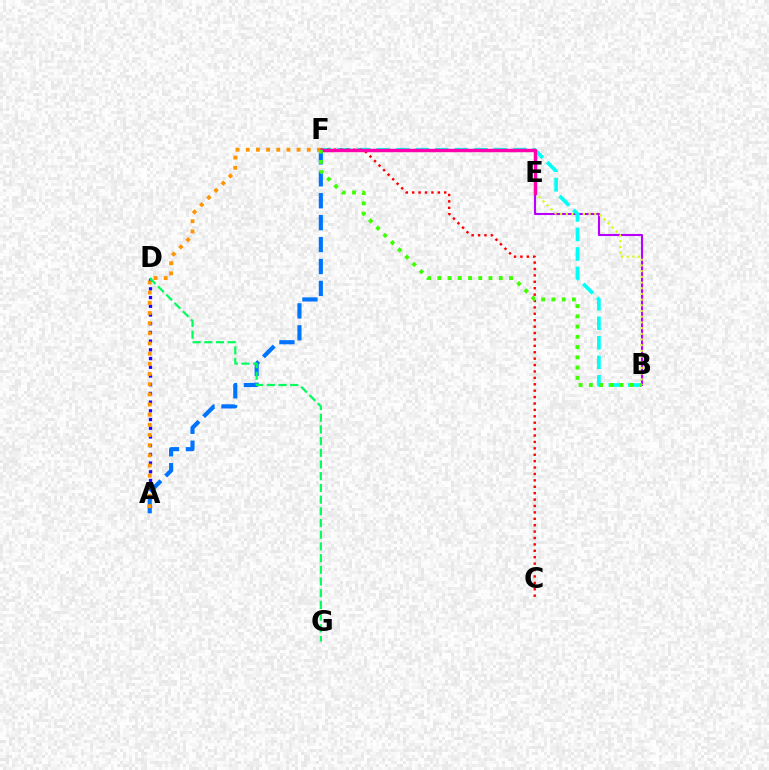{('B', 'E'): [{'color': '#b900ff', 'line_style': 'solid', 'thickness': 1.51}, {'color': '#d1ff00', 'line_style': 'dotted', 'thickness': 1.55}], ('A', 'D'): [{'color': '#2500ff', 'line_style': 'dotted', 'thickness': 2.37}], ('B', 'F'): [{'color': '#00fff6', 'line_style': 'dashed', 'thickness': 2.65}, {'color': '#3dff00', 'line_style': 'dotted', 'thickness': 2.78}], ('A', 'F'): [{'color': '#0074ff', 'line_style': 'dashed', 'thickness': 2.98}, {'color': '#ff9400', 'line_style': 'dotted', 'thickness': 2.76}], ('C', 'F'): [{'color': '#ff0000', 'line_style': 'dotted', 'thickness': 1.74}], ('E', 'F'): [{'color': '#ff00ac', 'line_style': 'solid', 'thickness': 2.48}], ('D', 'G'): [{'color': '#00ff5c', 'line_style': 'dashed', 'thickness': 1.59}]}